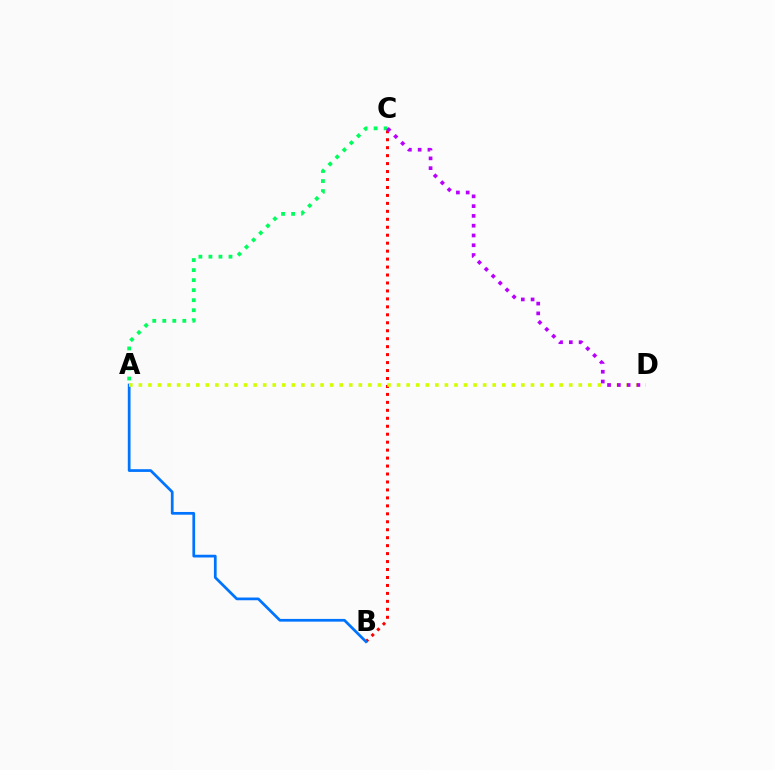{('B', 'C'): [{'color': '#ff0000', 'line_style': 'dotted', 'thickness': 2.16}], ('A', 'B'): [{'color': '#0074ff', 'line_style': 'solid', 'thickness': 1.97}], ('A', 'C'): [{'color': '#00ff5c', 'line_style': 'dotted', 'thickness': 2.72}], ('A', 'D'): [{'color': '#d1ff00', 'line_style': 'dotted', 'thickness': 2.6}], ('C', 'D'): [{'color': '#b900ff', 'line_style': 'dotted', 'thickness': 2.66}]}